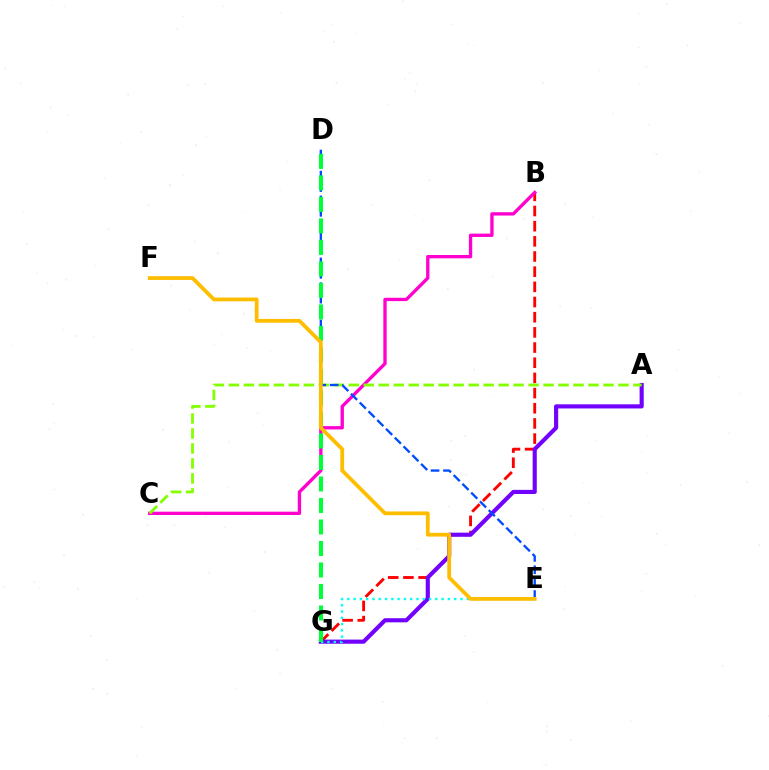{('B', 'G'): [{'color': '#ff0000', 'line_style': 'dashed', 'thickness': 2.06}], ('A', 'G'): [{'color': '#7200ff', 'line_style': 'solid', 'thickness': 2.97}], ('B', 'C'): [{'color': '#ff00cf', 'line_style': 'solid', 'thickness': 2.39}], ('A', 'C'): [{'color': '#84ff00', 'line_style': 'dashed', 'thickness': 2.04}], ('D', 'E'): [{'color': '#004bff', 'line_style': 'dashed', 'thickness': 1.68}], ('E', 'G'): [{'color': '#00fff6', 'line_style': 'dotted', 'thickness': 1.71}], ('D', 'G'): [{'color': '#00ff39', 'line_style': 'dashed', 'thickness': 2.92}], ('E', 'F'): [{'color': '#ffbd00', 'line_style': 'solid', 'thickness': 2.73}]}